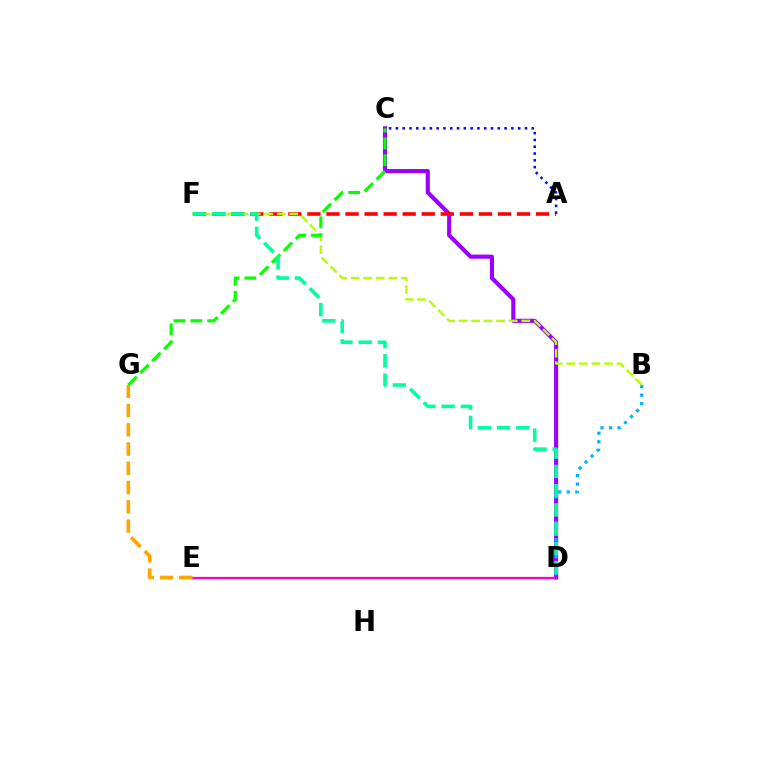{('C', 'D'): [{'color': '#9b00ff', 'line_style': 'solid', 'thickness': 2.97}], ('A', 'F'): [{'color': '#ff0000', 'line_style': 'dashed', 'thickness': 2.59}], ('B', 'D'): [{'color': '#00b5ff', 'line_style': 'dotted', 'thickness': 2.32}], ('D', 'E'): [{'color': '#ff00bd', 'line_style': 'solid', 'thickness': 1.64}], ('B', 'F'): [{'color': '#b3ff00', 'line_style': 'dashed', 'thickness': 1.71}], ('C', 'G'): [{'color': '#08ff00', 'line_style': 'dashed', 'thickness': 2.29}], ('E', 'G'): [{'color': '#ffa500', 'line_style': 'dashed', 'thickness': 2.62}], ('D', 'F'): [{'color': '#00ff9d', 'line_style': 'dashed', 'thickness': 2.61}], ('A', 'C'): [{'color': '#0010ff', 'line_style': 'dotted', 'thickness': 1.85}]}